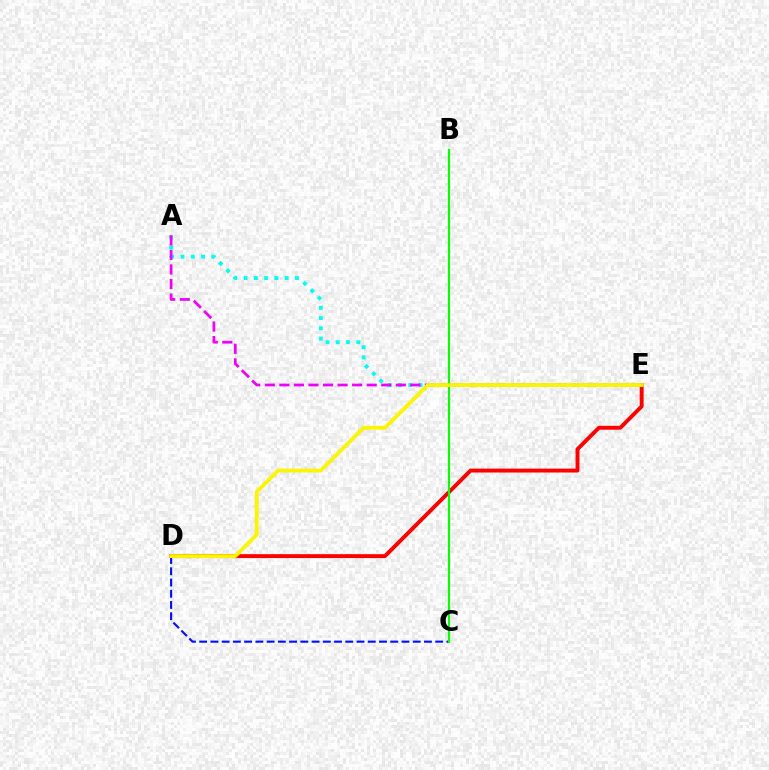{('C', 'D'): [{'color': '#0010ff', 'line_style': 'dashed', 'thickness': 1.53}], ('A', 'E'): [{'color': '#00fff6', 'line_style': 'dotted', 'thickness': 2.79}, {'color': '#ee00ff', 'line_style': 'dashed', 'thickness': 1.98}], ('D', 'E'): [{'color': '#ff0000', 'line_style': 'solid', 'thickness': 2.82}, {'color': '#fcf500', 'line_style': 'solid', 'thickness': 2.73}], ('B', 'C'): [{'color': '#08ff00', 'line_style': 'solid', 'thickness': 1.56}]}